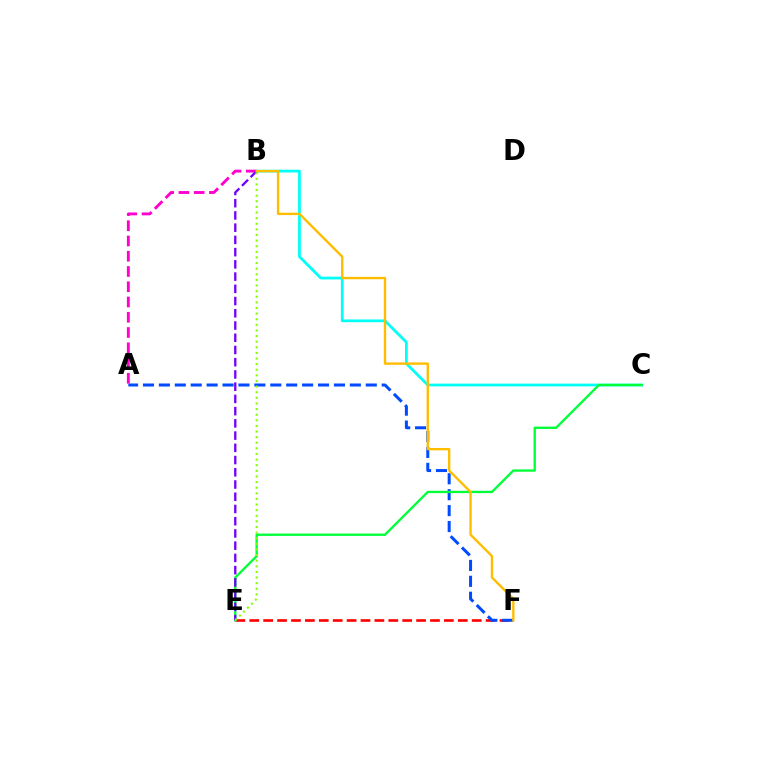{('B', 'C'): [{'color': '#00fff6', 'line_style': 'solid', 'thickness': 1.98}], ('E', 'F'): [{'color': '#ff0000', 'line_style': 'dashed', 'thickness': 1.89}], ('A', 'F'): [{'color': '#004bff', 'line_style': 'dashed', 'thickness': 2.16}], ('A', 'B'): [{'color': '#ff00cf', 'line_style': 'dashed', 'thickness': 2.07}], ('C', 'E'): [{'color': '#00ff39', 'line_style': 'solid', 'thickness': 1.68}], ('B', 'E'): [{'color': '#7200ff', 'line_style': 'dashed', 'thickness': 1.66}, {'color': '#84ff00', 'line_style': 'dotted', 'thickness': 1.53}], ('B', 'F'): [{'color': '#ffbd00', 'line_style': 'solid', 'thickness': 1.7}]}